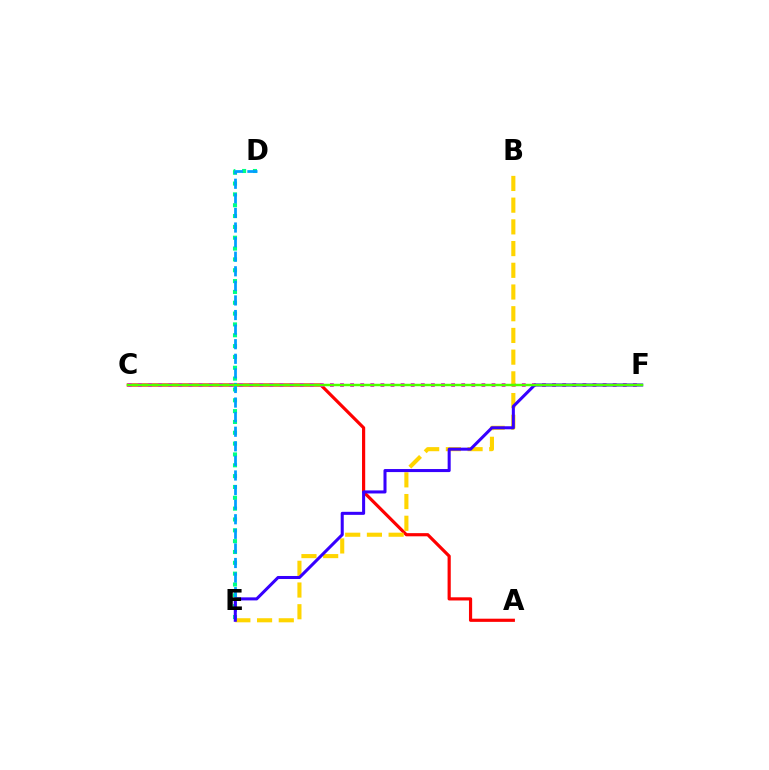{('D', 'E'): [{'color': '#00ff86', 'line_style': 'dotted', 'thickness': 2.94}, {'color': '#009eff', 'line_style': 'dashed', 'thickness': 1.98}], ('A', 'C'): [{'color': '#ff0000', 'line_style': 'solid', 'thickness': 2.29}], ('C', 'F'): [{'color': '#ff00ed', 'line_style': 'dotted', 'thickness': 2.74}, {'color': '#4fff00', 'line_style': 'solid', 'thickness': 1.78}], ('B', 'E'): [{'color': '#ffd500', 'line_style': 'dashed', 'thickness': 2.95}], ('E', 'F'): [{'color': '#3700ff', 'line_style': 'solid', 'thickness': 2.19}]}